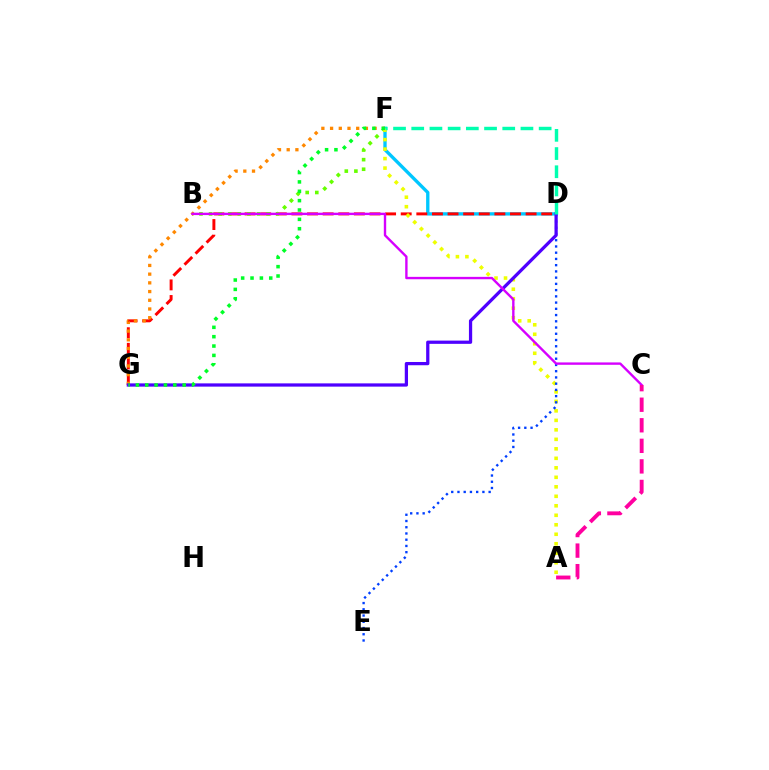{('D', 'F'): [{'color': '#00c7ff', 'line_style': 'solid', 'thickness': 2.4}, {'color': '#00ffaf', 'line_style': 'dashed', 'thickness': 2.47}], ('D', 'G'): [{'color': '#ff0000', 'line_style': 'dashed', 'thickness': 2.12}, {'color': '#4f00ff', 'line_style': 'solid', 'thickness': 2.34}], ('B', 'F'): [{'color': '#66ff00', 'line_style': 'dotted', 'thickness': 2.61}], ('F', 'G'): [{'color': '#ff8800', 'line_style': 'dotted', 'thickness': 2.37}, {'color': '#00ff27', 'line_style': 'dotted', 'thickness': 2.54}], ('A', 'F'): [{'color': '#eeff00', 'line_style': 'dotted', 'thickness': 2.58}], ('D', 'E'): [{'color': '#003fff', 'line_style': 'dotted', 'thickness': 1.69}], ('B', 'C'): [{'color': '#d600ff', 'line_style': 'solid', 'thickness': 1.72}], ('A', 'C'): [{'color': '#ff00a0', 'line_style': 'dashed', 'thickness': 2.79}]}